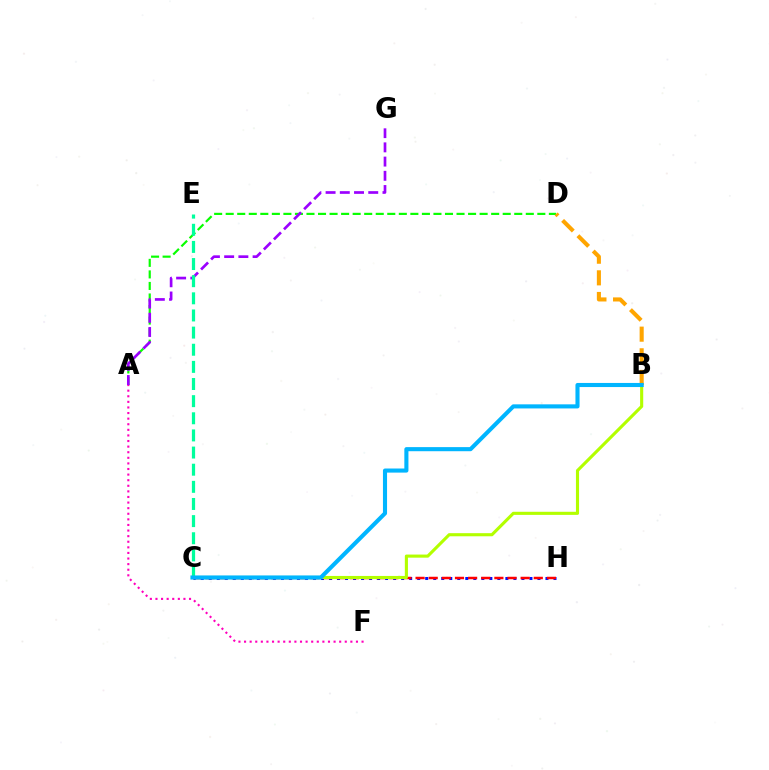{('A', 'D'): [{'color': '#08ff00', 'line_style': 'dashed', 'thickness': 1.57}], ('C', 'H'): [{'color': '#0010ff', 'line_style': 'dotted', 'thickness': 2.18}, {'color': '#ff0000', 'line_style': 'dashed', 'thickness': 1.78}], ('A', 'G'): [{'color': '#9b00ff', 'line_style': 'dashed', 'thickness': 1.93}], ('B', 'D'): [{'color': '#ffa500', 'line_style': 'dashed', 'thickness': 2.94}], ('C', 'E'): [{'color': '#00ff9d', 'line_style': 'dashed', 'thickness': 2.33}], ('A', 'F'): [{'color': '#ff00bd', 'line_style': 'dotted', 'thickness': 1.52}], ('B', 'C'): [{'color': '#b3ff00', 'line_style': 'solid', 'thickness': 2.24}, {'color': '#00b5ff', 'line_style': 'solid', 'thickness': 2.95}]}